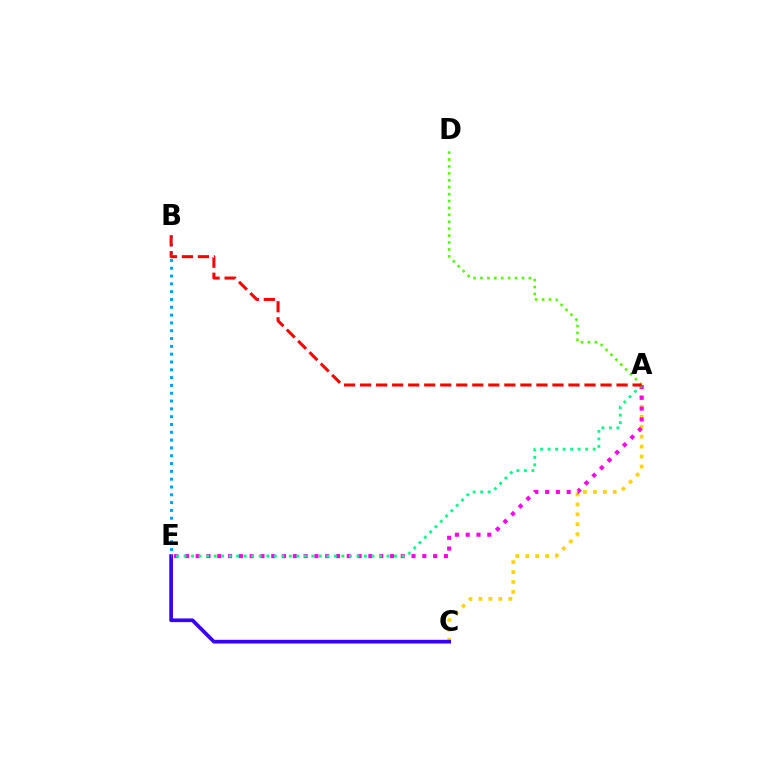{('A', 'D'): [{'color': '#4fff00', 'line_style': 'dotted', 'thickness': 1.88}], ('A', 'C'): [{'color': '#ffd500', 'line_style': 'dotted', 'thickness': 2.7}], ('B', 'E'): [{'color': '#009eff', 'line_style': 'dotted', 'thickness': 2.12}], ('C', 'E'): [{'color': '#3700ff', 'line_style': 'solid', 'thickness': 2.65}], ('A', 'E'): [{'color': '#ff00ed', 'line_style': 'dotted', 'thickness': 2.93}, {'color': '#00ff86', 'line_style': 'dotted', 'thickness': 2.04}], ('A', 'B'): [{'color': '#ff0000', 'line_style': 'dashed', 'thickness': 2.18}]}